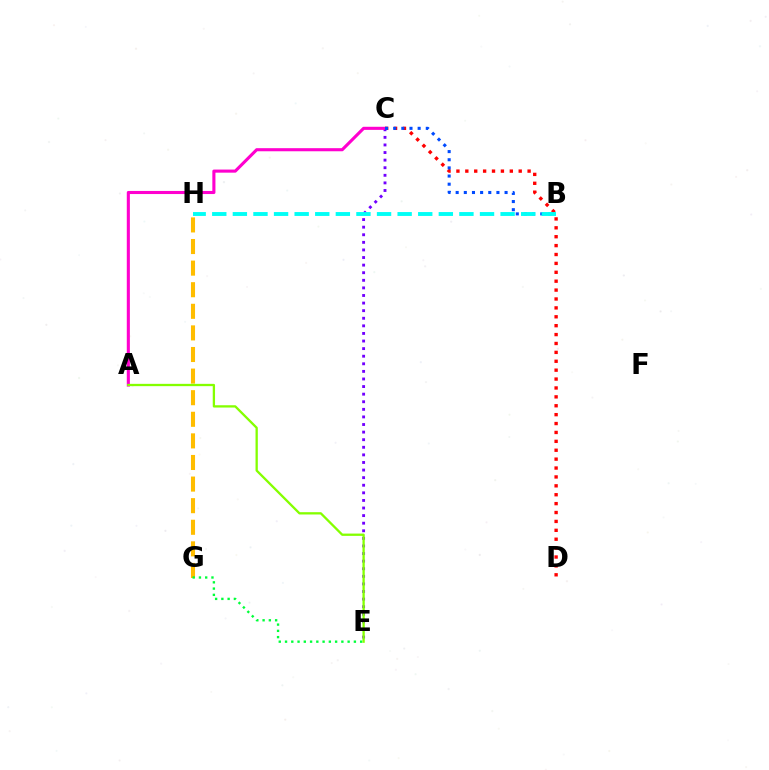{('G', 'H'): [{'color': '#ffbd00', 'line_style': 'dashed', 'thickness': 2.93}], ('C', 'D'): [{'color': '#ff0000', 'line_style': 'dotted', 'thickness': 2.42}], ('C', 'E'): [{'color': '#7200ff', 'line_style': 'dotted', 'thickness': 2.06}], ('E', 'G'): [{'color': '#00ff39', 'line_style': 'dotted', 'thickness': 1.7}], ('A', 'C'): [{'color': '#ff00cf', 'line_style': 'solid', 'thickness': 2.23}], ('B', 'C'): [{'color': '#004bff', 'line_style': 'dotted', 'thickness': 2.21}], ('A', 'E'): [{'color': '#84ff00', 'line_style': 'solid', 'thickness': 1.66}], ('B', 'H'): [{'color': '#00fff6', 'line_style': 'dashed', 'thickness': 2.8}]}